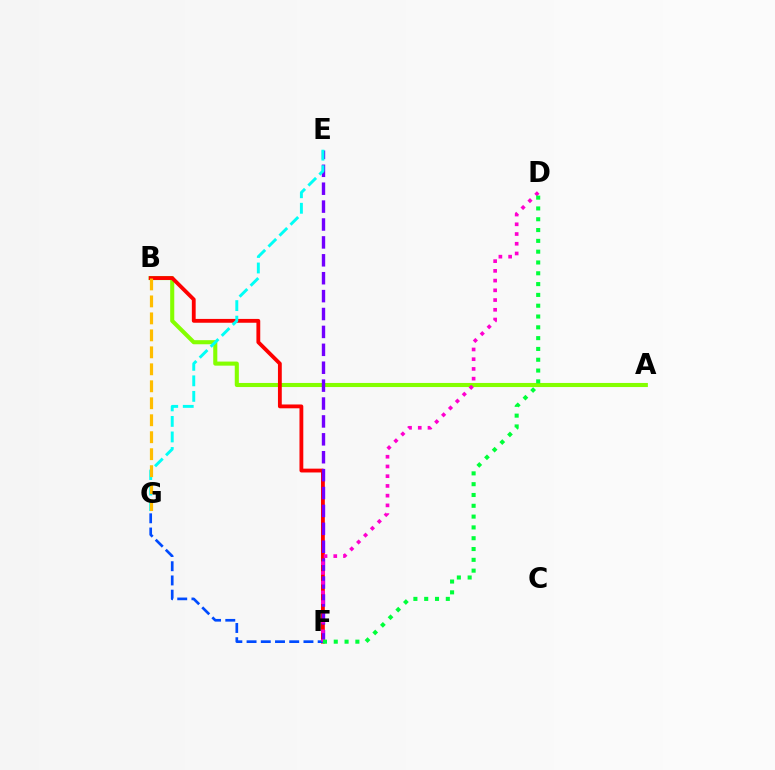{('A', 'B'): [{'color': '#84ff00', 'line_style': 'solid', 'thickness': 2.94}], ('B', 'F'): [{'color': '#ff0000', 'line_style': 'solid', 'thickness': 2.75}], ('F', 'G'): [{'color': '#004bff', 'line_style': 'dashed', 'thickness': 1.93}], ('E', 'F'): [{'color': '#7200ff', 'line_style': 'dashed', 'thickness': 2.43}], ('E', 'G'): [{'color': '#00fff6', 'line_style': 'dashed', 'thickness': 2.11}], ('B', 'G'): [{'color': '#ffbd00', 'line_style': 'dashed', 'thickness': 2.31}], ('D', 'F'): [{'color': '#ff00cf', 'line_style': 'dotted', 'thickness': 2.64}, {'color': '#00ff39', 'line_style': 'dotted', 'thickness': 2.94}]}